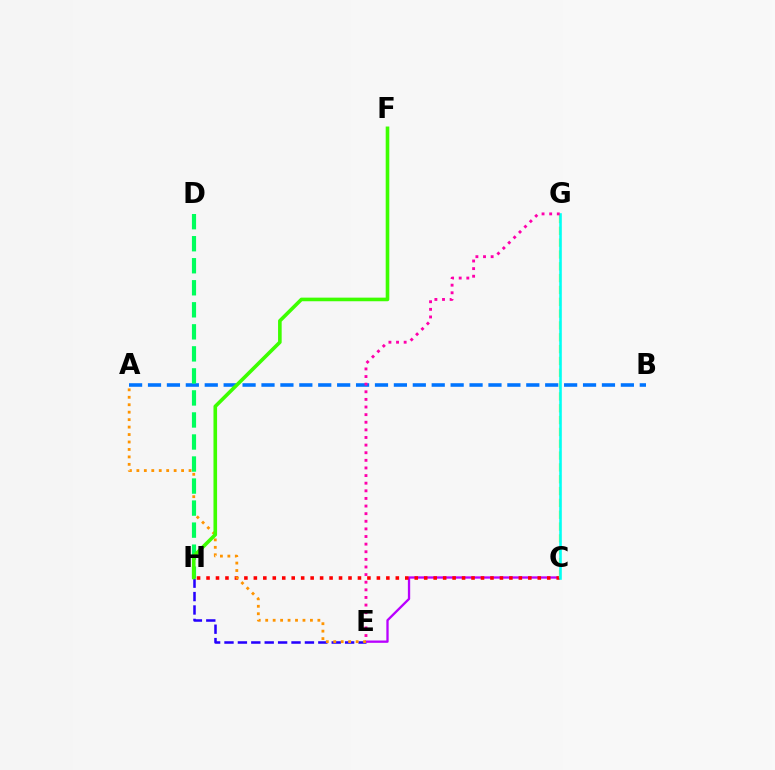{('E', 'H'): [{'color': '#2500ff', 'line_style': 'dashed', 'thickness': 1.82}], ('C', 'E'): [{'color': '#b900ff', 'line_style': 'solid', 'thickness': 1.67}], ('A', 'B'): [{'color': '#0074ff', 'line_style': 'dashed', 'thickness': 2.57}], ('C', 'H'): [{'color': '#ff0000', 'line_style': 'dotted', 'thickness': 2.57}], ('A', 'E'): [{'color': '#ff9400', 'line_style': 'dotted', 'thickness': 2.03}], ('C', 'G'): [{'color': '#d1ff00', 'line_style': 'dashed', 'thickness': 1.61}, {'color': '#00fff6', 'line_style': 'solid', 'thickness': 1.87}], ('D', 'H'): [{'color': '#00ff5c', 'line_style': 'dashed', 'thickness': 2.99}], ('F', 'H'): [{'color': '#3dff00', 'line_style': 'solid', 'thickness': 2.6}], ('E', 'G'): [{'color': '#ff00ac', 'line_style': 'dotted', 'thickness': 2.07}]}